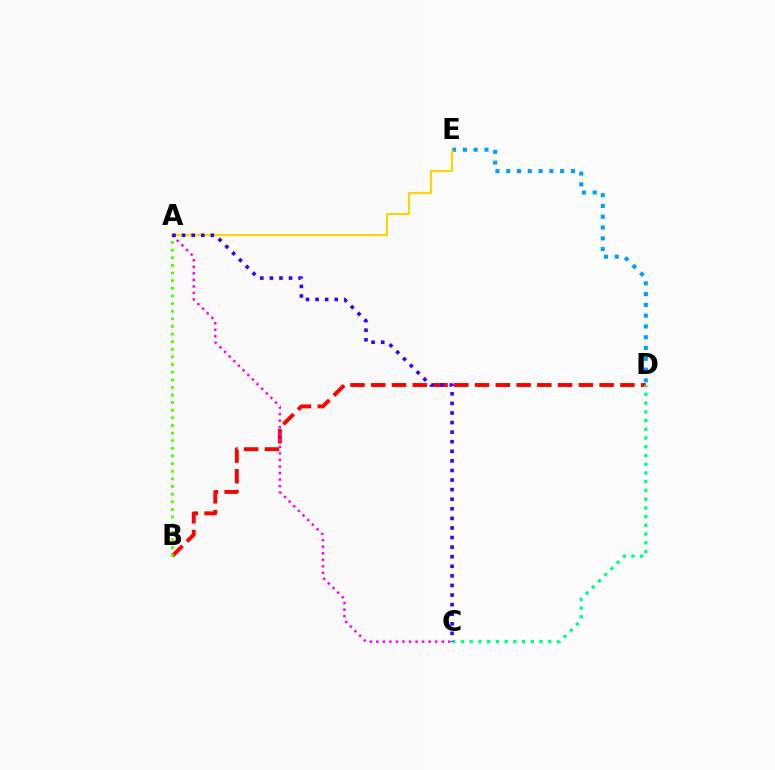{('B', 'D'): [{'color': '#ff0000', 'line_style': 'dashed', 'thickness': 2.82}], ('D', 'E'): [{'color': '#009eff', 'line_style': 'dotted', 'thickness': 2.93}], ('A', 'C'): [{'color': '#ff00ed', 'line_style': 'dotted', 'thickness': 1.78}, {'color': '#3700ff', 'line_style': 'dotted', 'thickness': 2.6}], ('A', 'B'): [{'color': '#4fff00', 'line_style': 'dotted', 'thickness': 2.07}], ('C', 'D'): [{'color': '#00ff86', 'line_style': 'dotted', 'thickness': 2.37}], ('A', 'E'): [{'color': '#ffd500', 'line_style': 'solid', 'thickness': 1.54}]}